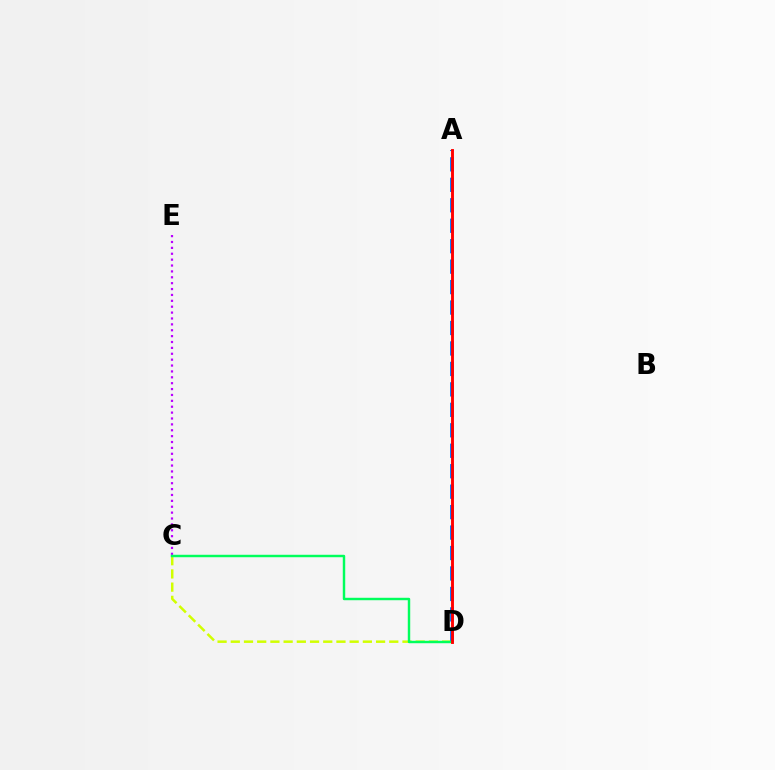{('C', 'D'): [{'color': '#d1ff00', 'line_style': 'dashed', 'thickness': 1.79}, {'color': '#00ff5c', 'line_style': 'solid', 'thickness': 1.76}], ('C', 'E'): [{'color': '#b900ff', 'line_style': 'dotted', 'thickness': 1.6}], ('A', 'D'): [{'color': '#0074ff', 'line_style': 'dashed', 'thickness': 2.78}, {'color': '#ff0000', 'line_style': 'solid', 'thickness': 2.08}]}